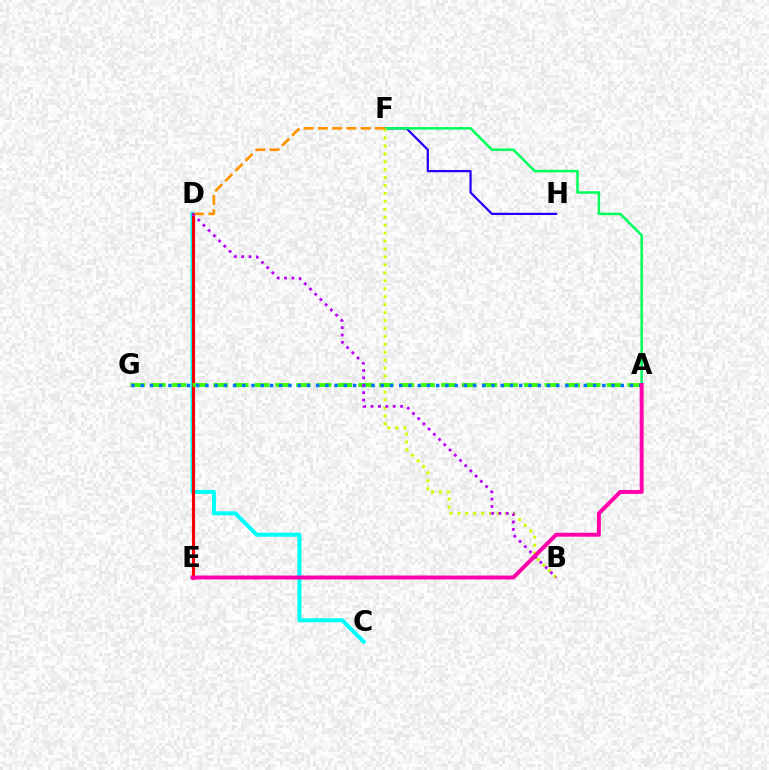{('F', 'H'): [{'color': '#2500ff', 'line_style': 'solid', 'thickness': 1.61}], ('A', 'F'): [{'color': '#00ff5c', 'line_style': 'solid', 'thickness': 1.82}], ('C', 'D'): [{'color': '#00fff6', 'line_style': 'solid', 'thickness': 2.89}], ('B', 'F'): [{'color': '#d1ff00', 'line_style': 'dotted', 'thickness': 2.16}], ('D', 'E'): [{'color': '#ff0000', 'line_style': 'solid', 'thickness': 2.27}], ('D', 'F'): [{'color': '#ff9400', 'line_style': 'dashed', 'thickness': 1.94}], ('A', 'G'): [{'color': '#3dff00', 'line_style': 'dashed', 'thickness': 2.81}, {'color': '#0074ff', 'line_style': 'dotted', 'thickness': 2.51}], ('B', 'D'): [{'color': '#b900ff', 'line_style': 'dotted', 'thickness': 2.01}], ('A', 'E'): [{'color': '#ff00ac', 'line_style': 'solid', 'thickness': 2.84}]}